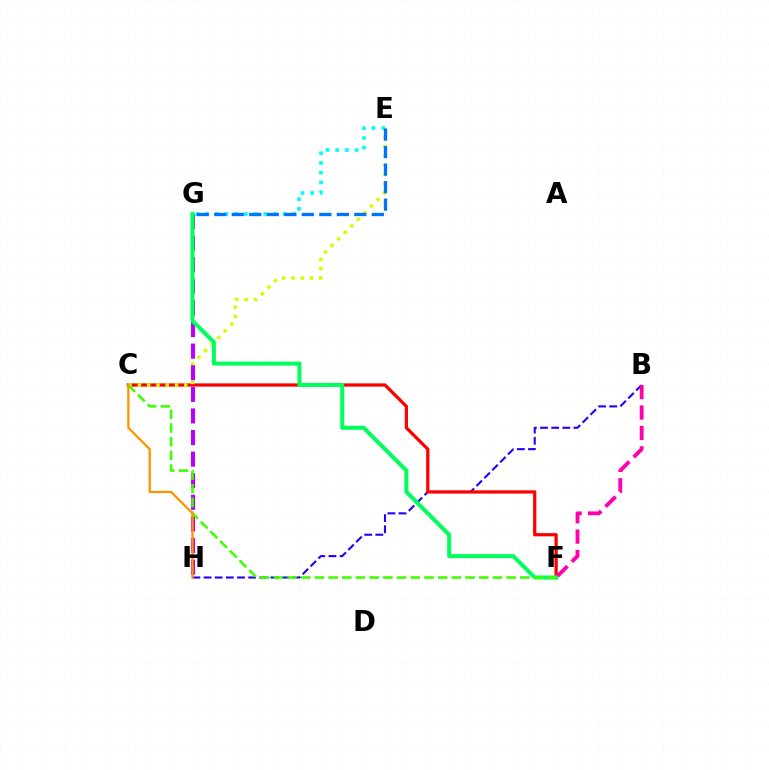{('B', 'H'): [{'color': '#2500ff', 'line_style': 'dashed', 'thickness': 1.51}], ('C', 'F'): [{'color': '#ff0000', 'line_style': 'solid', 'thickness': 2.34}, {'color': '#3dff00', 'line_style': 'dashed', 'thickness': 1.86}], ('C', 'E'): [{'color': '#d1ff00', 'line_style': 'dotted', 'thickness': 2.52}], ('G', 'H'): [{'color': '#b900ff', 'line_style': 'dashed', 'thickness': 2.93}], ('B', 'F'): [{'color': '#ff00ac', 'line_style': 'dashed', 'thickness': 2.77}], ('F', 'G'): [{'color': '#00ff5c', 'line_style': 'solid', 'thickness': 2.89}], ('E', 'G'): [{'color': '#00fff6', 'line_style': 'dotted', 'thickness': 2.64}, {'color': '#0074ff', 'line_style': 'dashed', 'thickness': 2.38}], ('C', 'H'): [{'color': '#ff9400', 'line_style': 'solid', 'thickness': 1.65}]}